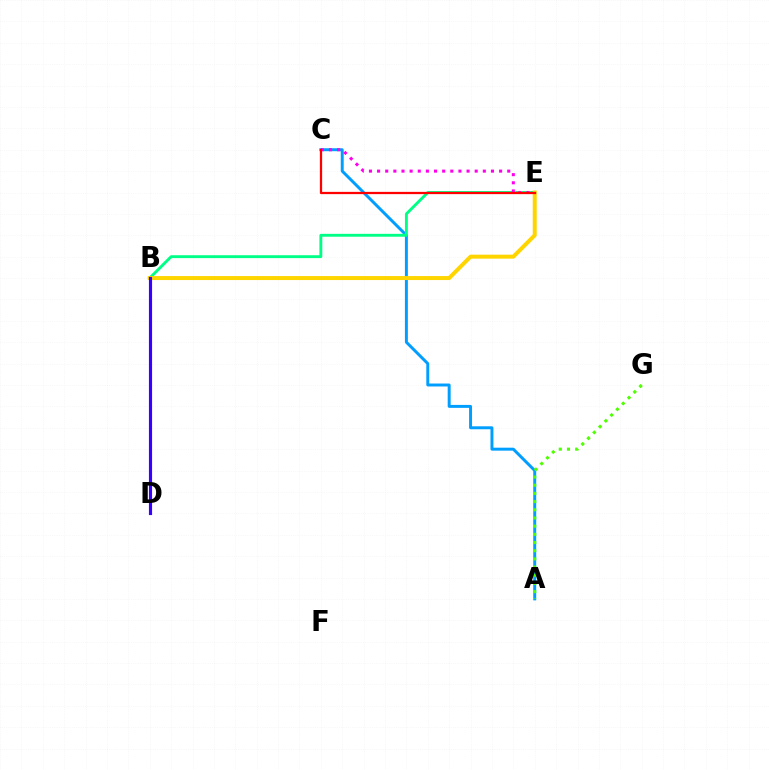{('A', 'C'): [{'color': '#009eff', 'line_style': 'solid', 'thickness': 2.13}], ('B', 'E'): [{'color': '#00ff86', 'line_style': 'solid', 'thickness': 2.08}, {'color': '#ffd500', 'line_style': 'solid', 'thickness': 2.87}], ('C', 'E'): [{'color': '#ff00ed', 'line_style': 'dotted', 'thickness': 2.21}, {'color': '#ff0000', 'line_style': 'solid', 'thickness': 1.63}], ('A', 'G'): [{'color': '#4fff00', 'line_style': 'dotted', 'thickness': 2.22}], ('B', 'D'): [{'color': '#3700ff', 'line_style': 'solid', 'thickness': 2.26}]}